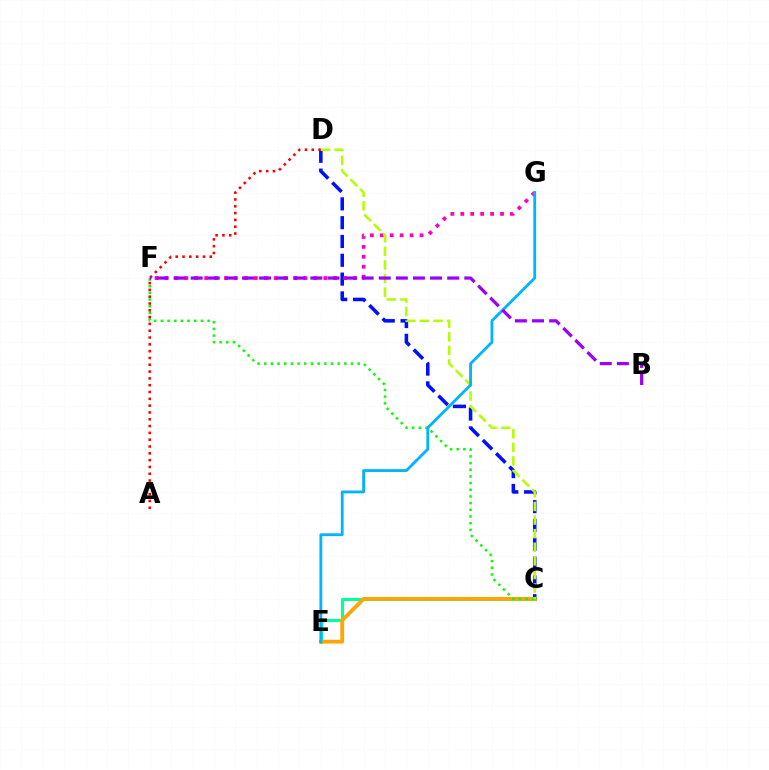{('C', 'E'): [{'color': '#00ff9d', 'line_style': 'solid', 'thickness': 2.26}, {'color': '#ffa500', 'line_style': 'solid', 'thickness': 2.74}], ('C', 'D'): [{'color': '#0010ff', 'line_style': 'dashed', 'thickness': 2.56}, {'color': '#b3ff00', 'line_style': 'dashed', 'thickness': 1.85}], ('F', 'G'): [{'color': '#ff00bd', 'line_style': 'dotted', 'thickness': 2.7}], ('C', 'F'): [{'color': '#08ff00', 'line_style': 'dotted', 'thickness': 1.81}], ('A', 'D'): [{'color': '#ff0000', 'line_style': 'dotted', 'thickness': 1.85}], ('E', 'G'): [{'color': '#00b5ff', 'line_style': 'solid', 'thickness': 2.03}], ('B', 'F'): [{'color': '#9b00ff', 'line_style': 'dashed', 'thickness': 2.32}]}